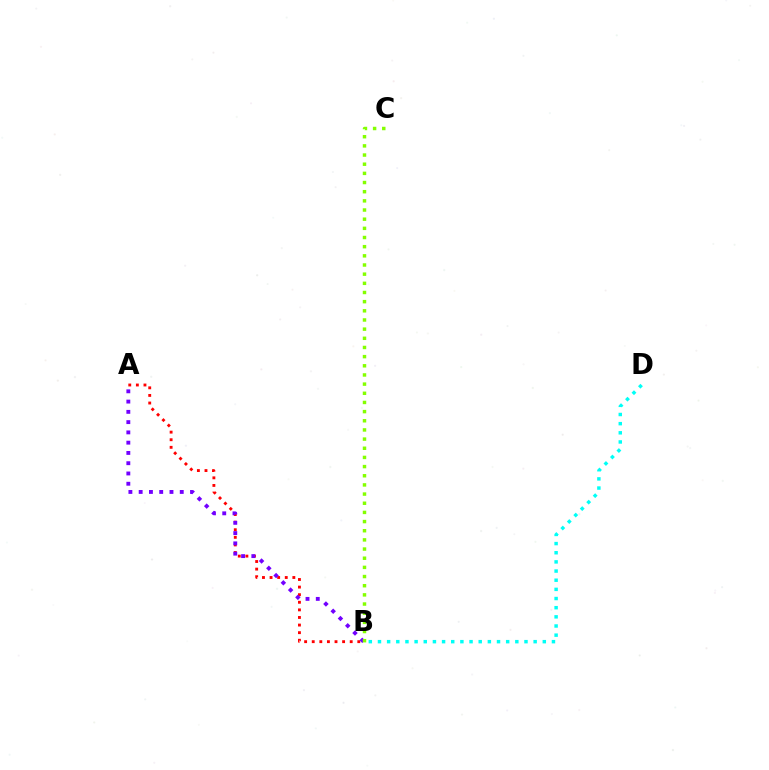{('A', 'B'): [{'color': '#ff0000', 'line_style': 'dotted', 'thickness': 2.06}, {'color': '#7200ff', 'line_style': 'dotted', 'thickness': 2.79}], ('B', 'C'): [{'color': '#84ff00', 'line_style': 'dotted', 'thickness': 2.49}], ('B', 'D'): [{'color': '#00fff6', 'line_style': 'dotted', 'thickness': 2.49}]}